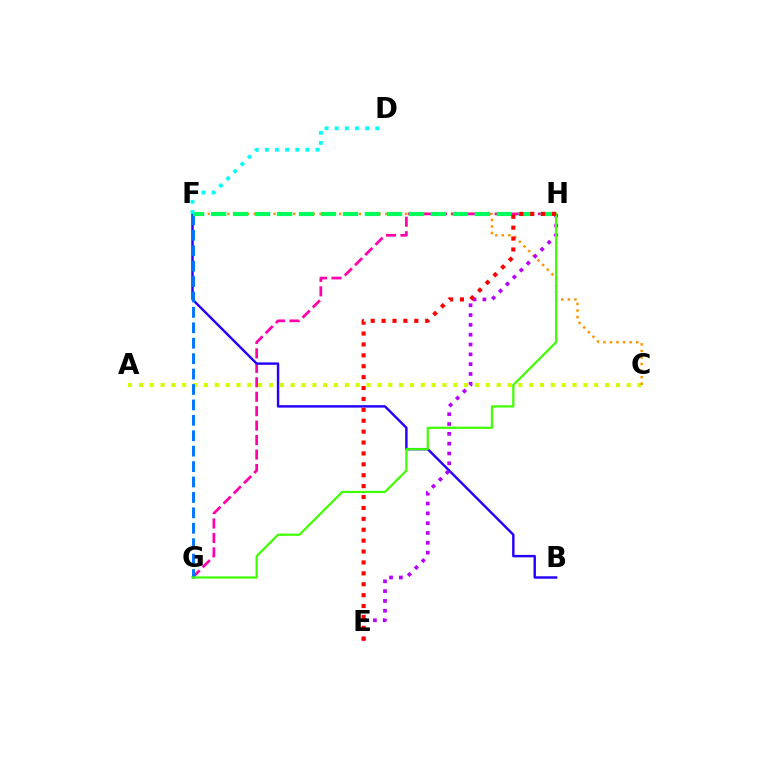{('A', 'C'): [{'color': '#d1ff00', 'line_style': 'dotted', 'thickness': 2.95}], ('C', 'F'): [{'color': '#ff9400', 'line_style': 'dotted', 'thickness': 1.79}], ('G', 'H'): [{'color': '#ff00ac', 'line_style': 'dashed', 'thickness': 1.96}, {'color': '#3dff00', 'line_style': 'solid', 'thickness': 1.59}], ('B', 'F'): [{'color': '#2500ff', 'line_style': 'solid', 'thickness': 1.75}], ('E', 'H'): [{'color': '#b900ff', 'line_style': 'dotted', 'thickness': 2.67}, {'color': '#ff0000', 'line_style': 'dotted', 'thickness': 2.96}], ('F', 'G'): [{'color': '#0074ff', 'line_style': 'dashed', 'thickness': 2.09}], ('F', 'H'): [{'color': '#00ff5c', 'line_style': 'dashed', 'thickness': 2.99}], ('D', 'F'): [{'color': '#00fff6', 'line_style': 'dotted', 'thickness': 2.75}]}